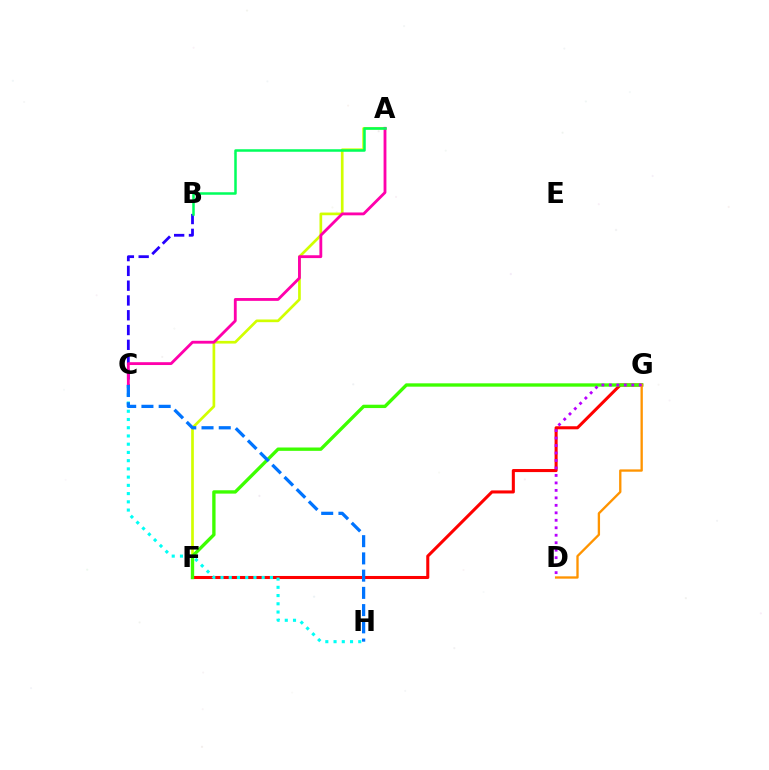{('F', 'G'): [{'color': '#ff0000', 'line_style': 'solid', 'thickness': 2.2}, {'color': '#3dff00', 'line_style': 'solid', 'thickness': 2.41}], ('C', 'H'): [{'color': '#00fff6', 'line_style': 'dotted', 'thickness': 2.24}, {'color': '#0074ff', 'line_style': 'dashed', 'thickness': 2.34}], ('B', 'C'): [{'color': '#2500ff', 'line_style': 'dashed', 'thickness': 2.01}], ('A', 'F'): [{'color': '#d1ff00', 'line_style': 'solid', 'thickness': 1.93}], ('D', 'G'): [{'color': '#ff9400', 'line_style': 'solid', 'thickness': 1.68}, {'color': '#b900ff', 'line_style': 'dotted', 'thickness': 2.03}], ('A', 'C'): [{'color': '#ff00ac', 'line_style': 'solid', 'thickness': 2.04}], ('A', 'B'): [{'color': '#00ff5c', 'line_style': 'solid', 'thickness': 1.8}]}